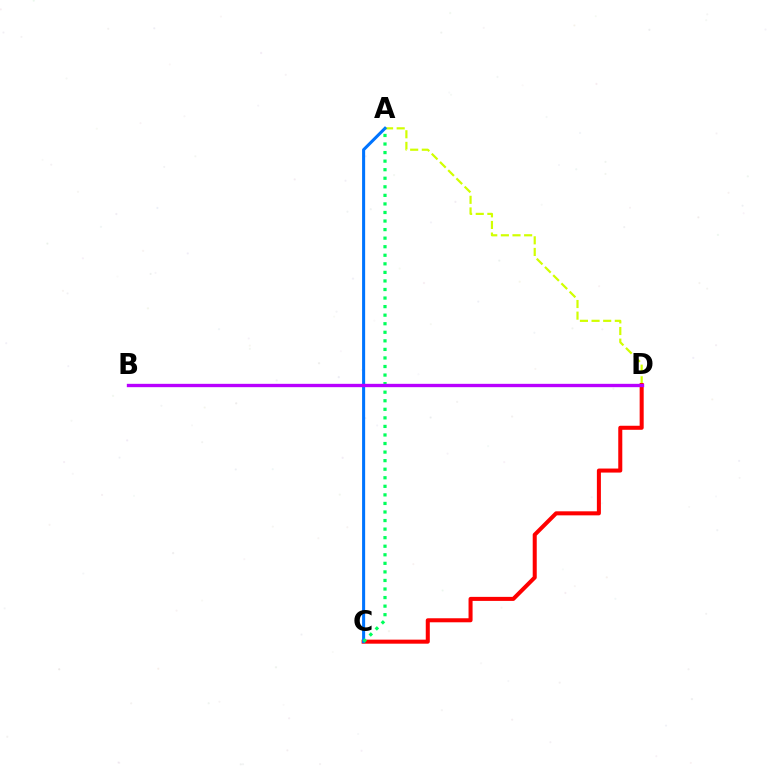{('A', 'D'): [{'color': '#d1ff00', 'line_style': 'dashed', 'thickness': 1.58}], ('C', 'D'): [{'color': '#ff0000', 'line_style': 'solid', 'thickness': 2.9}], ('A', 'C'): [{'color': '#0074ff', 'line_style': 'solid', 'thickness': 2.2}, {'color': '#00ff5c', 'line_style': 'dotted', 'thickness': 2.33}], ('B', 'D'): [{'color': '#b900ff', 'line_style': 'solid', 'thickness': 2.41}]}